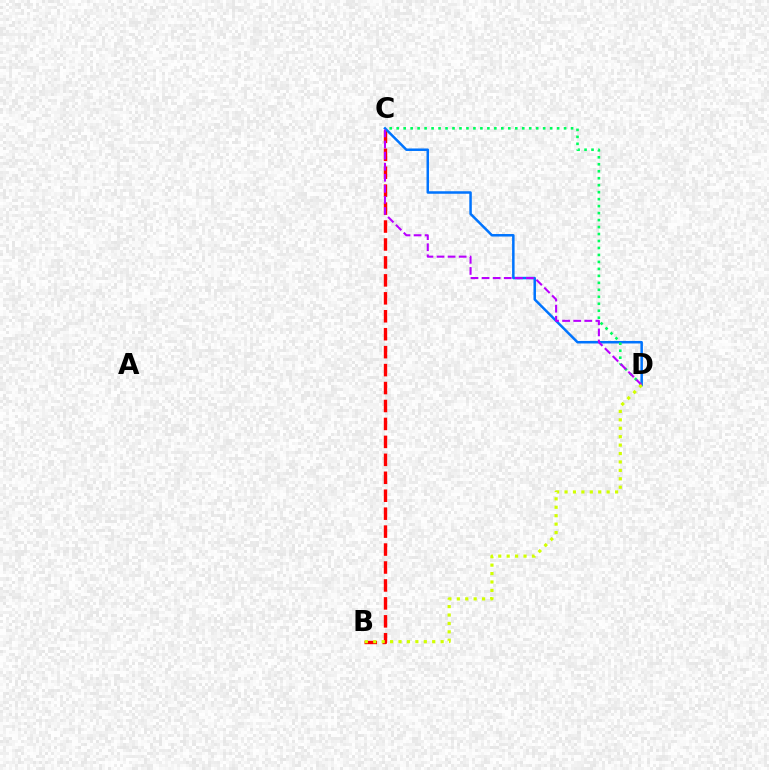{('B', 'C'): [{'color': '#ff0000', 'line_style': 'dashed', 'thickness': 2.44}], ('C', 'D'): [{'color': '#0074ff', 'line_style': 'solid', 'thickness': 1.8}, {'color': '#00ff5c', 'line_style': 'dotted', 'thickness': 1.89}, {'color': '#b900ff', 'line_style': 'dashed', 'thickness': 1.51}], ('B', 'D'): [{'color': '#d1ff00', 'line_style': 'dotted', 'thickness': 2.29}]}